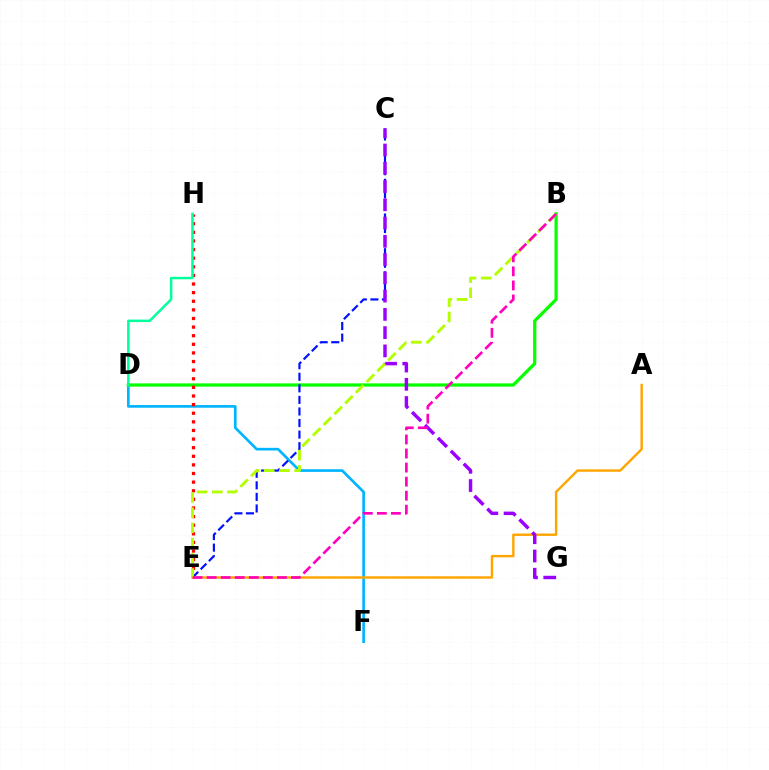{('D', 'F'): [{'color': '#00b5ff', 'line_style': 'solid', 'thickness': 1.92}], ('B', 'D'): [{'color': '#08ff00', 'line_style': 'solid', 'thickness': 2.34}], ('E', 'H'): [{'color': '#ff0000', 'line_style': 'dotted', 'thickness': 2.34}], ('D', 'H'): [{'color': '#00ff9d', 'line_style': 'solid', 'thickness': 1.79}], ('C', 'E'): [{'color': '#0010ff', 'line_style': 'dashed', 'thickness': 1.57}], ('A', 'E'): [{'color': '#ffa500', 'line_style': 'solid', 'thickness': 1.74}], ('C', 'G'): [{'color': '#9b00ff', 'line_style': 'dashed', 'thickness': 2.48}], ('B', 'E'): [{'color': '#b3ff00', 'line_style': 'dashed', 'thickness': 2.06}, {'color': '#ff00bd', 'line_style': 'dashed', 'thickness': 1.91}]}